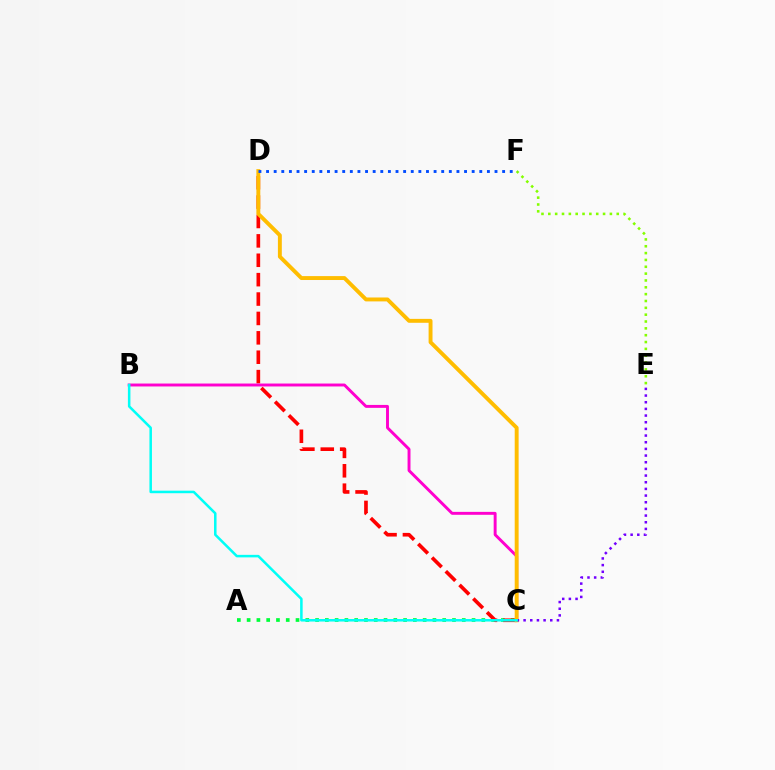{('A', 'C'): [{'color': '#00ff39', 'line_style': 'dotted', 'thickness': 2.66}], ('C', 'D'): [{'color': '#ff0000', 'line_style': 'dashed', 'thickness': 2.63}, {'color': '#ffbd00', 'line_style': 'solid', 'thickness': 2.81}], ('B', 'C'): [{'color': '#ff00cf', 'line_style': 'solid', 'thickness': 2.11}, {'color': '#00fff6', 'line_style': 'solid', 'thickness': 1.82}], ('E', 'F'): [{'color': '#84ff00', 'line_style': 'dotted', 'thickness': 1.86}], ('C', 'E'): [{'color': '#7200ff', 'line_style': 'dotted', 'thickness': 1.81}], ('D', 'F'): [{'color': '#004bff', 'line_style': 'dotted', 'thickness': 2.07}]}